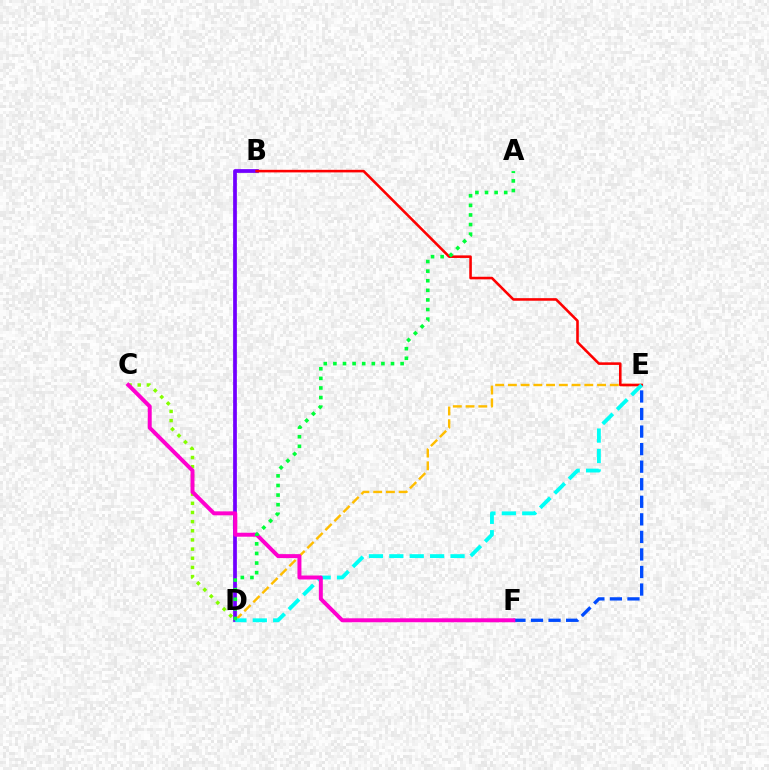{('B', 'D'): [{'color': '#7200ff', 'line_style': 'solid', 'thickness': 2.7}], ('D', 'E'): [{'color': '#ffbd00', 'line_style': 'dashed', 'thickness': 1.73}, {'color': '#00fff6', 'line_style': 'dashed', 'thickness': 2.77}], ('C', 'D'): [{'color': '#84ff00', 'line_style': 'dotted', 'thickness': 2.49}], ('B', 'E'): [{'color': '#ff0000', 'line_style': 'solid', 'thickness': 1.85}], ('E', 'F'): [{'color': '#004bff', 'line_style': 'dashed', 'thickness': 2.38}], ('C', 'F'): [{'color': '#ff00cf', 'line_style': 'solid', 'thickness': 2.85}], ('A', 'D'): [{'color': '#00ff39', 'line_style': 'dotted', 'thickness': 2.61}]}